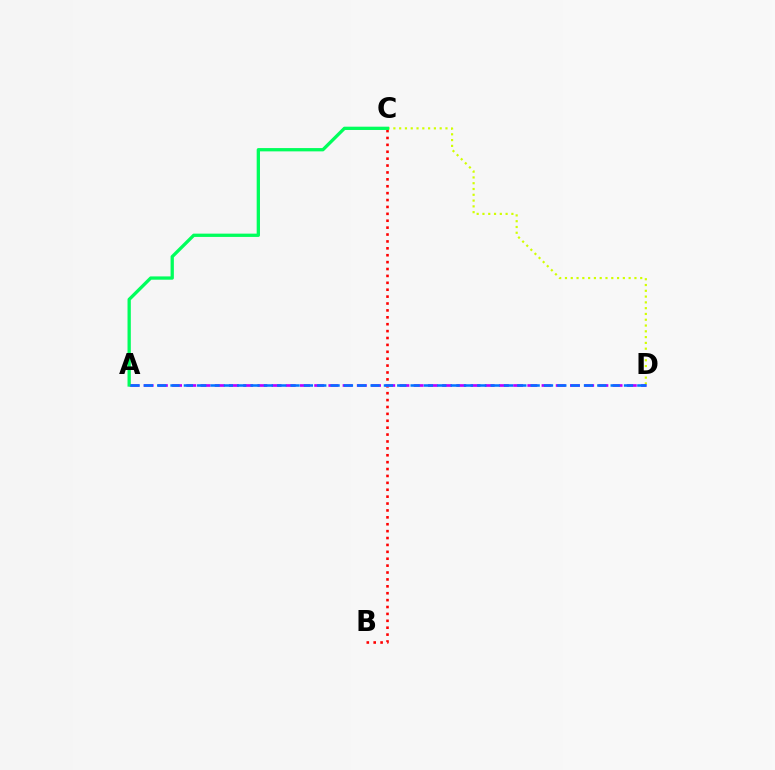{('C', 'D'): [{'color': '#d1ff00', 'line_style': 'dotted', 'thickness': 1.57}], ('B', 'C'): [{'color': '#ff0000', 'line_style': 'dotted', 'thickness': 1.87}], ('A', 'D'): [{'color': '#b900ff', 'line_style': 'dashed', 'thickness': 1.93}, {'color': '#0074ff', 'line_style': 'dashed', 'thickness': 1.81}], ('A', 'C'): [{'color': '#00ff5c', 'line_style': 'solid', 'thickness': 2.37}]}